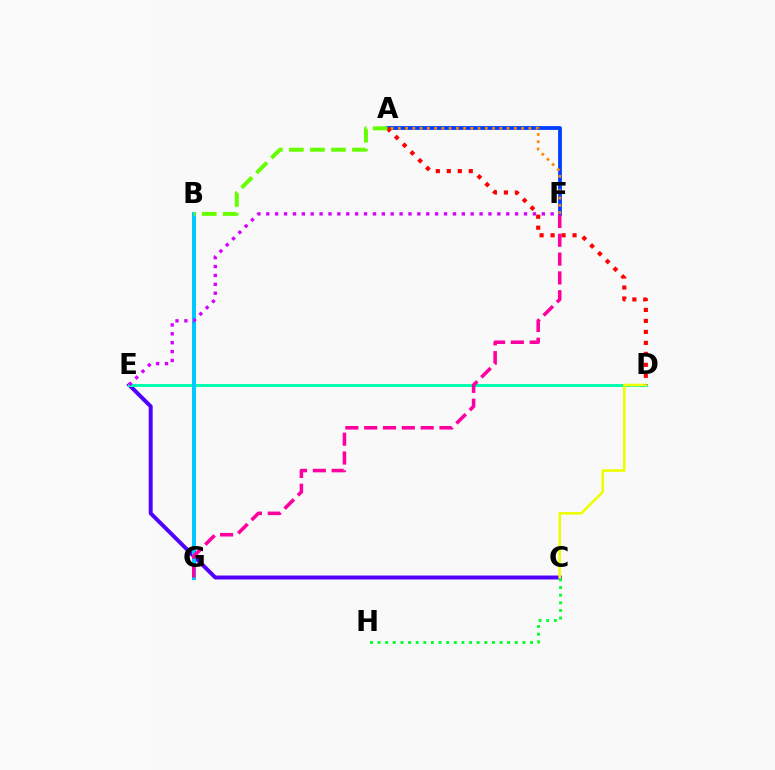{('C', 'E'): [{'color': '#4f00ff', 'line_style': 'solid', 'thickness': 2.84}], ('D', 'E'): [{'color': '#00ffaf', 'line_style': 'solid', 'thickness': 2.14}], ('C', 'D'): [{'color': '#eeff00', 'line_style': 'solid', 'thickness': 1.88}], ('B', 'G'): [{'color': '#00c7ff', 'line_style': 'solid', 'thickness': 2.86}], ('A', 'F'): [{'color': '#003fff', 'line_style': 'solid', 'thickness': 2.74}, {'color': '#ff8800', 'line_style': 'dotted', 'thickness': 1.97}], ('A', 'D'): [{'color': '#ff0000', 'line_style': 'dotted', 'thickness': 2.98}], ('C', 'H'): [{'color': '#00ff27', 'line_style': 'dotted', 'thickness': 2.07}], ('F', 'G'): [{'color': '#ff00a0', 'line_style': 'dashed', 'thickness': 2.56}], ('A', 'B'): [{'color': '#66ff00', 'line_style': 'dashed', 'thickness': 2.86}], ('E', 'F'): [{'color': '#d600ff', 'line_style': 'dotted', 'thickness': 2.41}]}